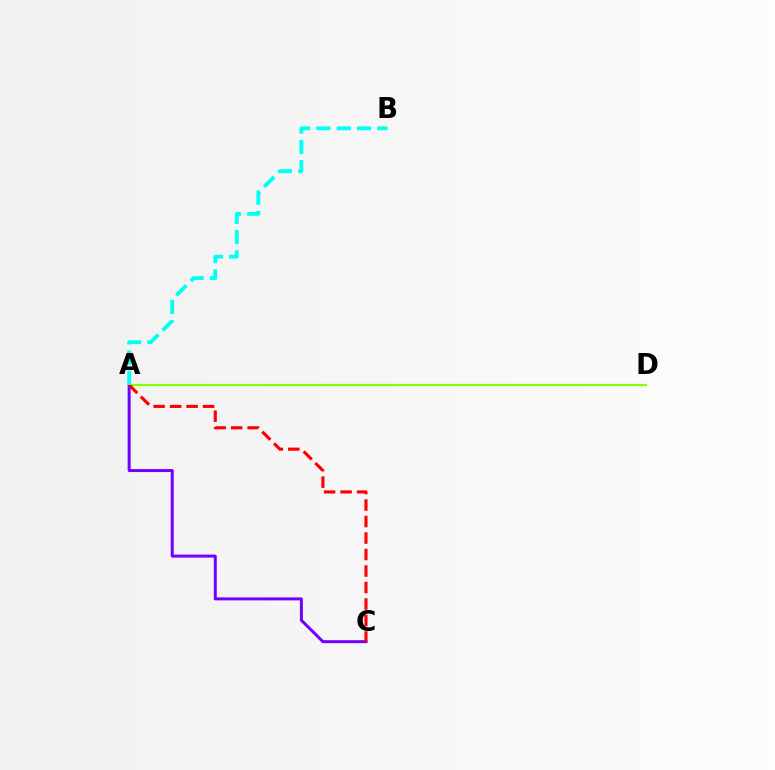{('A', 'D'): [{'color': '#84ff00', 'line_style': 'solid', 'thickness': 1.59}], ('A', 'C'): [{'color': '#7200ff', 'line_style': 'solid', 'thickness': 2.16}, {'color': '#ff0000', 'line_style': 'dashed', 'thickness': 2.24}], ('A', 'B'): [{'color': '#00fff6', 'line_style': 'dashed', 'thickness': 2.76}]}